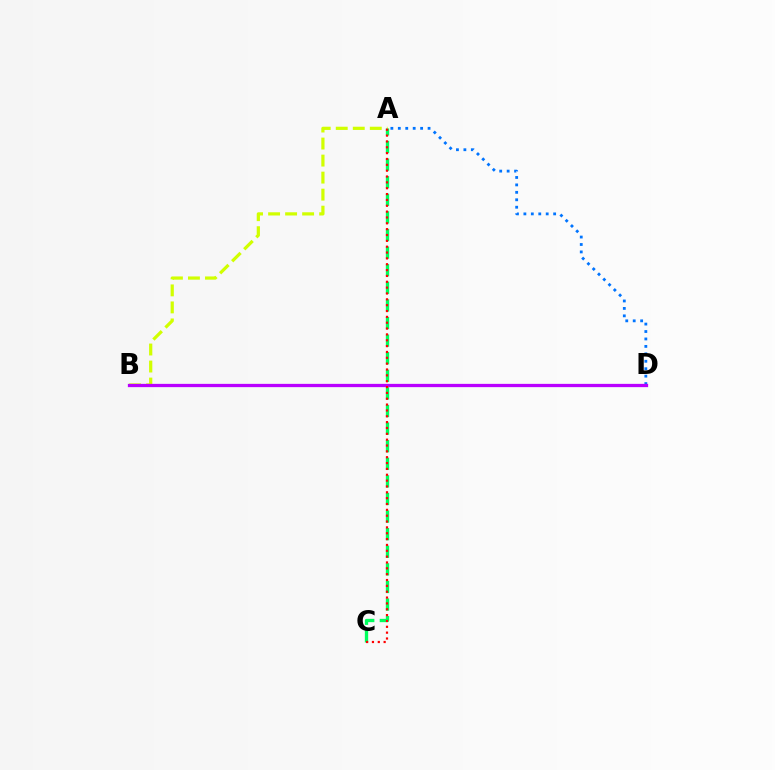{('A', 'C'): [{'color': '#00ff5c', 'line_style': 'dashed', 'thickness': 2.39}, {'color': '#ff0000', 'line_style': 'dotted', 'thickness': 1.59}], ('A', 'B'): [{'color': '#d1ff00', 'line_style': 'dashed', 'thickness': 2.31}], ('A', 'D'): [{'color': '#0074ff', 'line_style': 'dotted', 'thickness': 2.02}], ('B', 'D'): [{'color': '#b900ff', 'line_style': 'solid', 'thickness': 2.36}]}